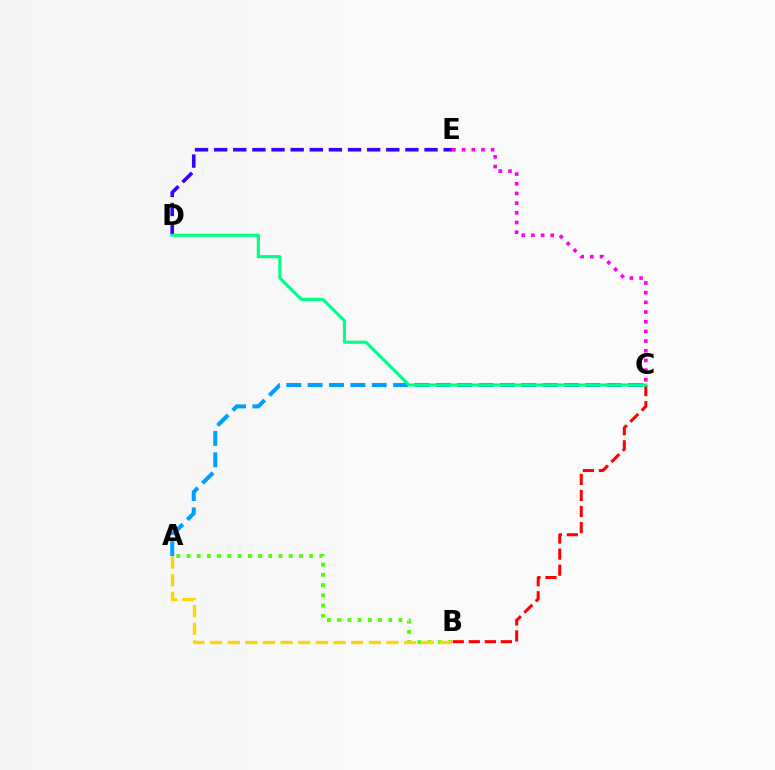{('B', 'C'): [{'color': '#ff0000', 'line_style': 'dashed', 'thickness': 2.18}], ('A', 'B'): [{'color': '#4fff00', 'line_style': 'dotted', 'thickness': 2.78}, {'color': '#ffd500', 'line_style': 'dashed', 'thickness': 2.4}], ('C', 'E'): [{'color': '#ff00ed', 'line_style': 'dotted', 'thickness': 2.63}], ('D', 'E'): [{'color': '#3700ff', 'line_style': 'dashed', 'thickness': 2.6}], ('A', 'C'): [{'color': '#009eff', 'line_style': 'dashed', 'thickness': 2.9}], ('C', 'D'): [{'color': '#00ff86', 'line_style': 'solid', 'thickness': 2.24}]}